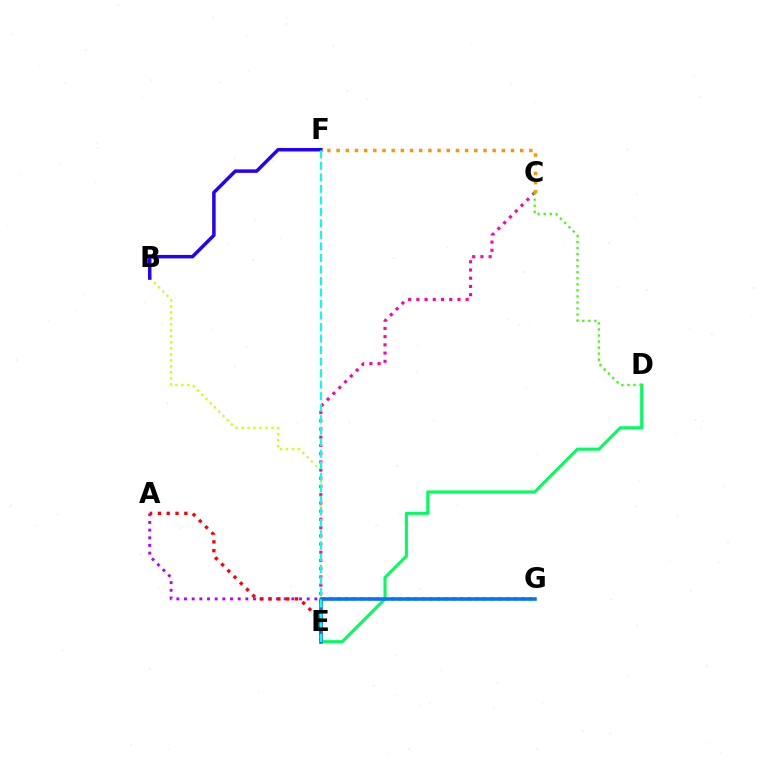{('A', 'G'): [{'color': '#b900ff', 'line_style': 'dotted', 'thickness': 2.08}], ('B', 'E'): [{'color': '#d1ff00', 'line_style': 'dotted', 'thickness': 1.63}], ('A', 'E'): [{'color': '#ff0000', 'line_style': 'dotted', 'thickness': 2.39}], ('C', 'E'): [{'color': '#ff00ac', 'line_style': 'dotted', 'thickness': 2.23}], ('D', 'E'): [{'color': '#00ff5c', 'line_style': 'solid', 'thickness': 2.2}], ('C', 'F'): [{'color': '#ff9400', 'line_style': 'dotted', 'thickness': 2.49}], ('E', 'G'): [{'color': '#0074ff', 'line_style': 'solid', 'thickness': 2.54}], ('B', 'F'): [{'color': '#2500ff', 'line_style': 'solid', 'thickness': 2.51}], ('C', 'D'): [{'color': '#3dff00', 'line_style': 'dotted', 'thickness': 1.64}], ('E', 'F'): [{'color': '#00fff6', 'line_style': 'dashed', 'thickness': 1.56}]}